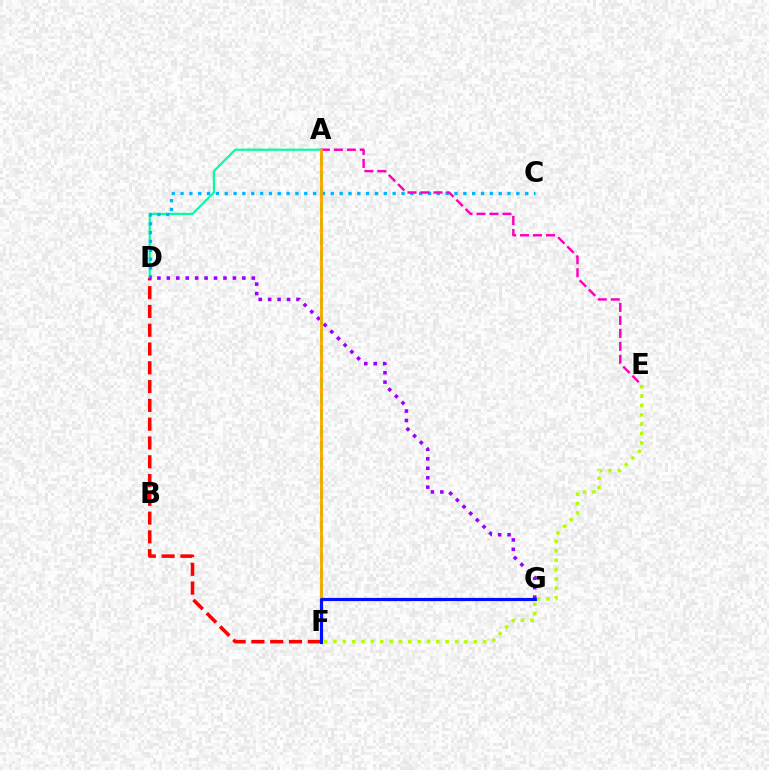{('A', 'D'): [{'color': '#00ff9d', 'line_style': 'solid', 'thickness': 1.56}], ('A', 'F'): [{'color': '#08ff00', 'line_style': 'dashed', 'thickness': 2.16}, {'color': '#ffa500', 'line_style': 'solid', 'thickness': 2.02}], ('D', 'F'): [{'color': '#ff0000', 'line_style': 'dashed', 'thickness': 2.55}], ('C', 'D'): [{'color': '#00b5ff', 'line_style': 'dotted', 'thickness': 2.4}], ('A', 'E'): [{'color': '#ff00bd', 'line_style': 'dashed', 'thickness': 1.76}], ('D', 'G'): [{'color': '#9b00ff', 'line_style': 'dotted', 'thickness': 2.56}], ('F', 'G'): [{'color': '#0010ff', 'line_style': 'solid', 'thickness': 2.3}], ('E', 'F'): [{'color': '#b3ff00', 'line_style': 'dotted', 'thickness': 2.54}]}